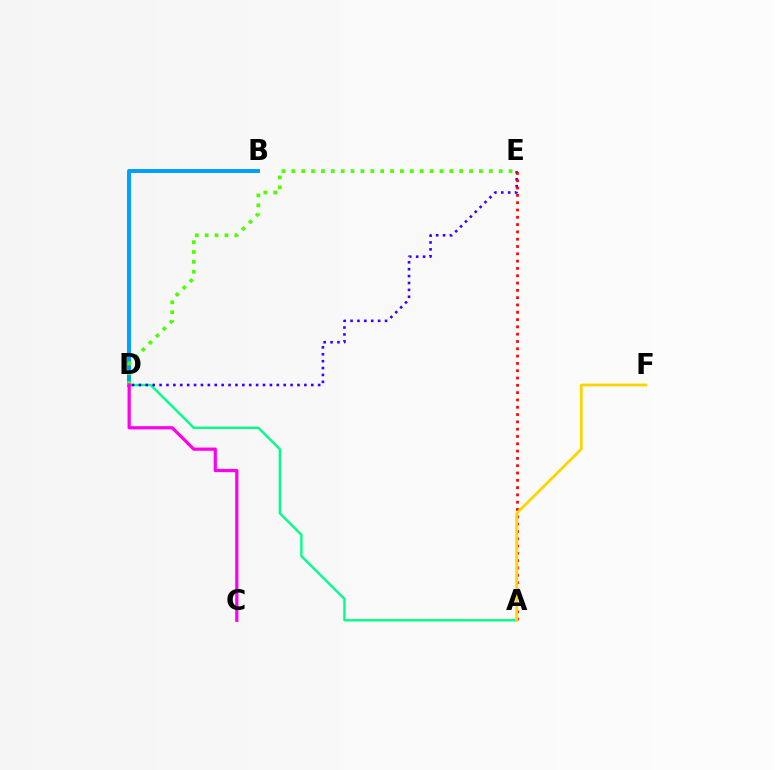{('A', 'D'): [{'color': '#00ff86', 'line_style': 'solid', 'thickness': 1.72}], ('D', 'E'): [{'color': '#3700ff', 'line_style': 'dotted', 'thickness': 1.87}, {'color': '#4fff00', 'line_style': 'dotted', 'thickness': 2.68}], ('B', 'D'): [{'color': '#009eff', 'line_style': 'solid', 'thickness': 2.85}], ('A', 'E'): [{'color': '#ff0000', 'line_style': 'dotted', 'thickness': 1.99}], ('C', 'D'): [{'color': '#ff00ed', 'line_style': 'solid', 'thickness': 2.32}], ('A', 'F'): [{'color': '#ffd500', 'line_style': 'solid', 'thickness': 2.0}]}